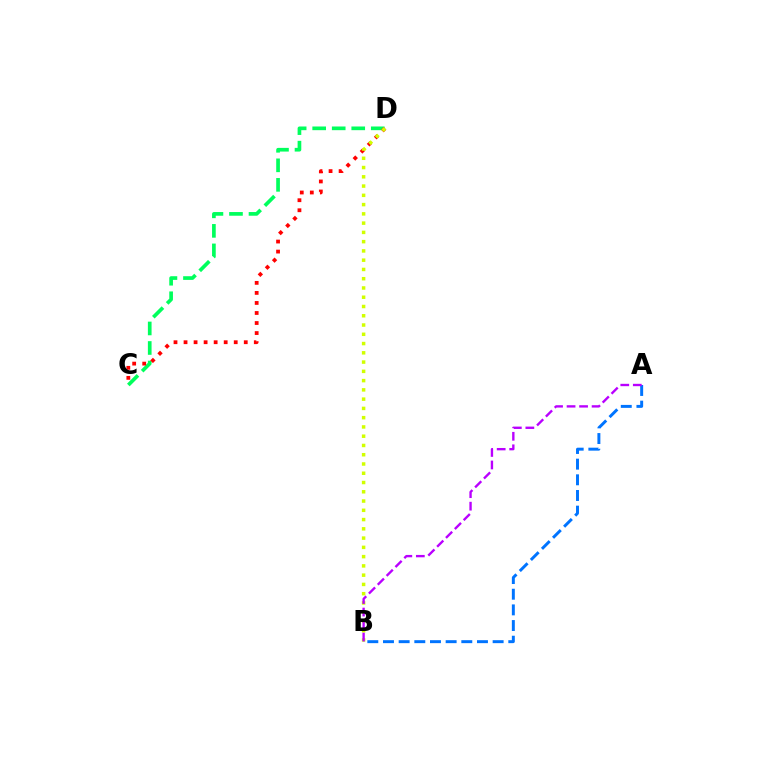{('C', 'D'): [{'color': '#00ff5c', 'line_style': 'dashed', 'thickness': 2.65}, {'color': '#ff0000', 'line_style': 'dotted', 'thickness': 2.73}], ('A', 'B'): [{'color': '#0074ff', 'line_style': 'dashed', 'thickness': 2.13}, {'color': '#b900ff', 'line_style': 'dashed', 'thickness': 1.7}], ('B', 'D'): [{'color': '#d1ff00', 'line_style': 'dotted', 'thickness': 2.52}]}